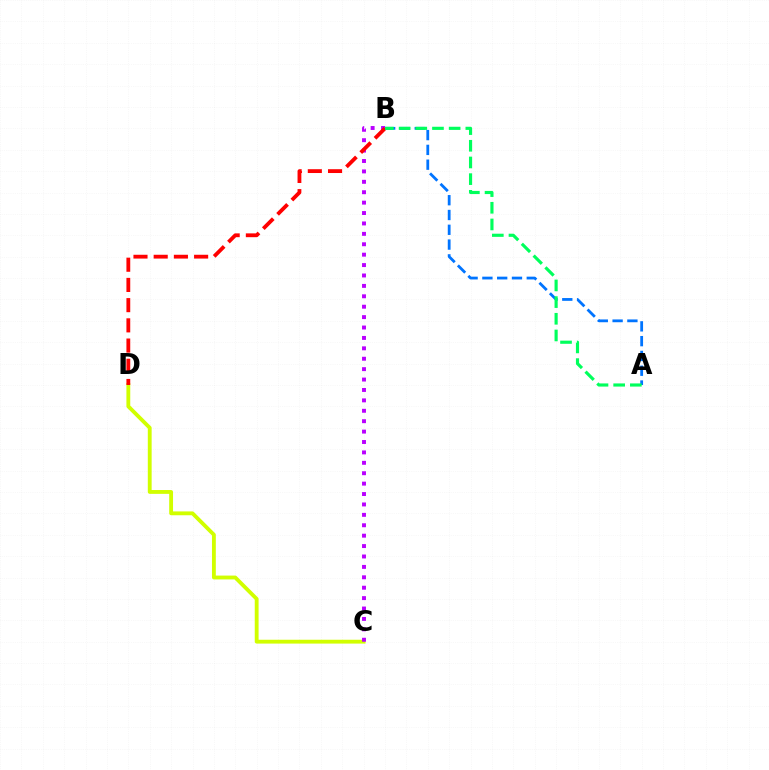{('C', 'D'): [{'color': '#d1ff00', 'line_style': 'solid', 'thickness': 2.77}], ('B', 'C'): [{'color': '#b900ff', 'line_style': 'dotted', 'thickness': 2.83}], ('A', 'B'): [{'color': '#0074ff', 'line_style': 'dashed', 'thickness': 2.01}, {'color': '#00ff5c', 'line_style': 'dashed', 'thickness': 2.27}], ('B', 'D'): [{'color': '#ff0000', 'line_style': 'dashed', 'thickness': 2.75}]}